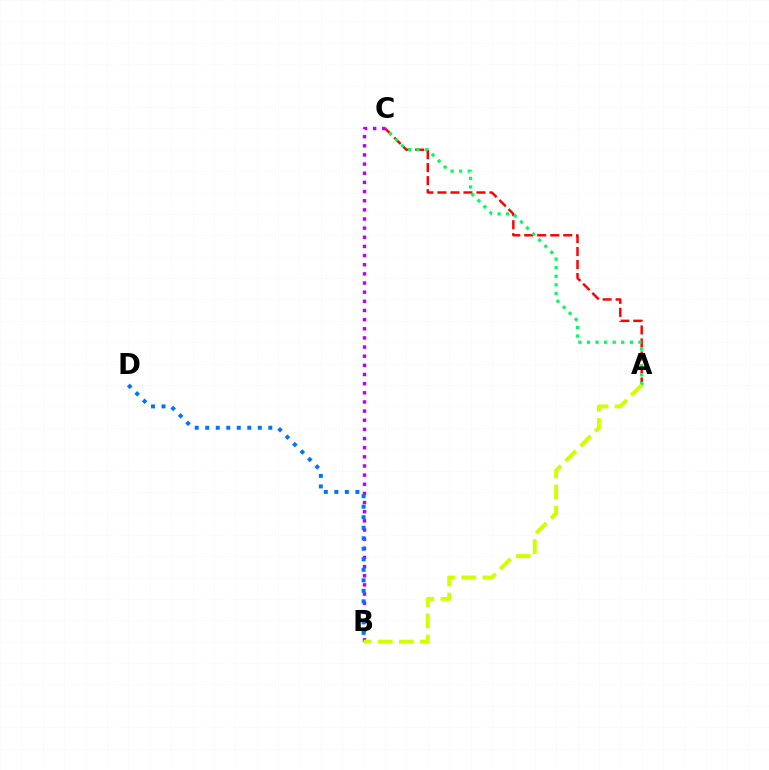{('A', 'C'): [{'color': '#ff0000', 'line_style': 'dashed', 'thickness': 1.77}, {'color': '#00ff5c', 'line_style': 'dotted', 'thickness': 2.33}], ('B', 'C'): [{'color': '#b900ff', 'line_style': 'dotted', 'thickness': 2.49}], ('B', 'D'): [{'color': '#0074ff', 'line_style': 'dotted', 'thickness': 2.86}], ('A', 'B'): [{'color': '#d1ff00', 'line_style': 'dashed', 'thickness': 2.87}]}